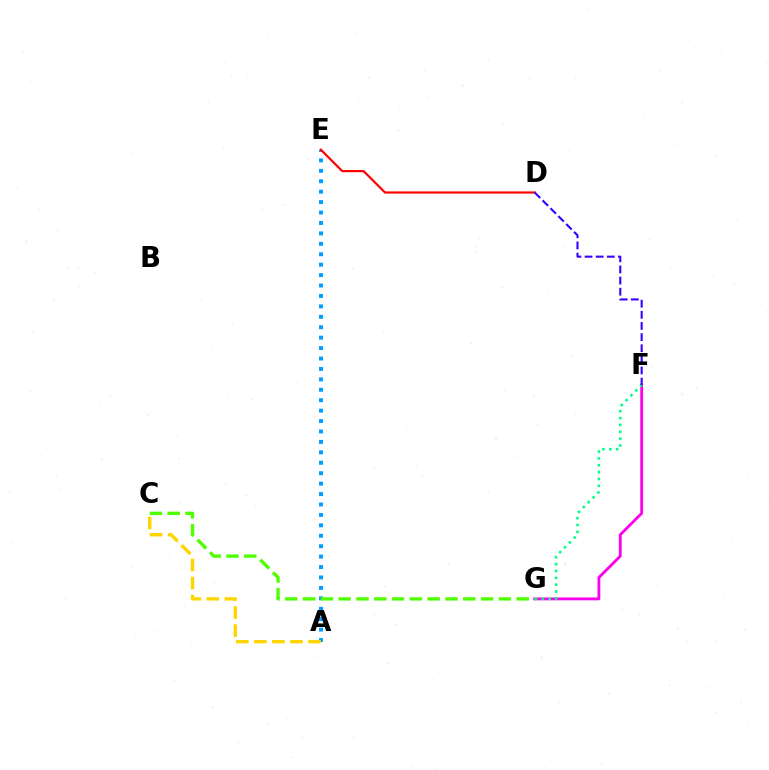{('A', 'E'): [{'color': '#009eff', 'line_style': 'dotted', 'thickness': 2.83}], ('D', 'E'): [{'color': '#ff0000', 'line_style': 'solid', 'thickness': 1.58}], ('F', 'G'): [{'color': '#ff00ed', 'line_style': 'solid', 'thickness': 2.03}, {'color': '#00ff86', 'line_style': 'dotted', 'thickness': 1.86}], ('C', 'G'): [{'color': '#4fff00', 'line_style': 'dashed', 'thickness': 2.42}], ('A', 'C'): [{'color': '#ffd500', 'line_style': 'dashed', 'thickness': 2.45}], ('D', 'F'): [{'color': '#3700ff', 'line_style': 'dashed', 'thickness': 1.51}]}